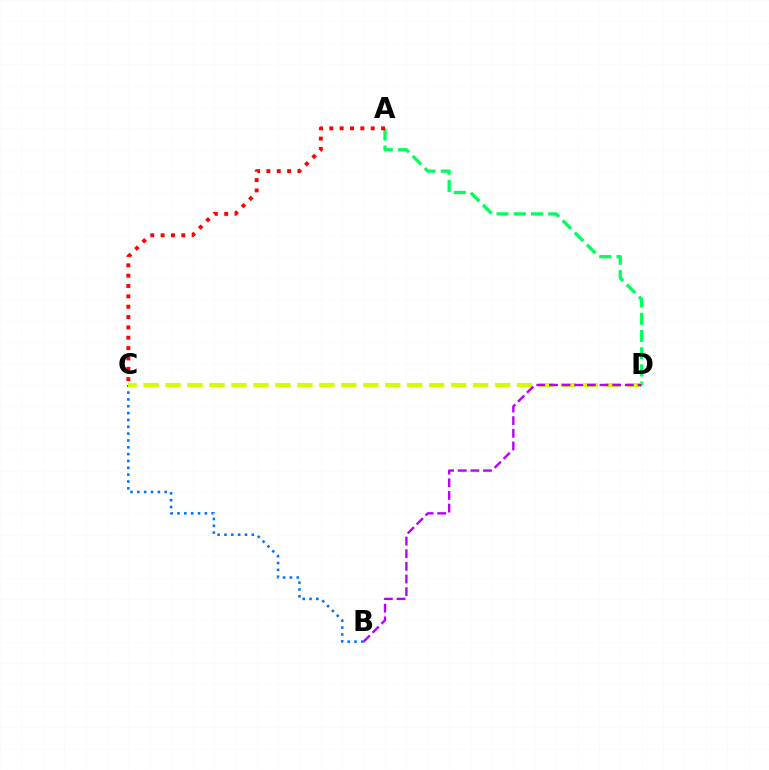{('A', 'D'): [{'color': '#00ff5c', 'line_style': 'dashed', 'thickness': 2.34}], ('B', 'C'): [{'color': '#0074ff', 'line_style': 'dotted', 'thickness': 1.86}], ('C', 'D'): [{'color': '#d1ff00', 'line_style': 'dashed', 'thickness': 2.98}], ('B', 'D'): [{'color': '#b900ff', 'line_style': 'dashed', 'thickness': 1.72}], ('A', 'C'): [{'color': '#ff0000', 'line_style': 'dotted', 'thickness': 2.81}]}